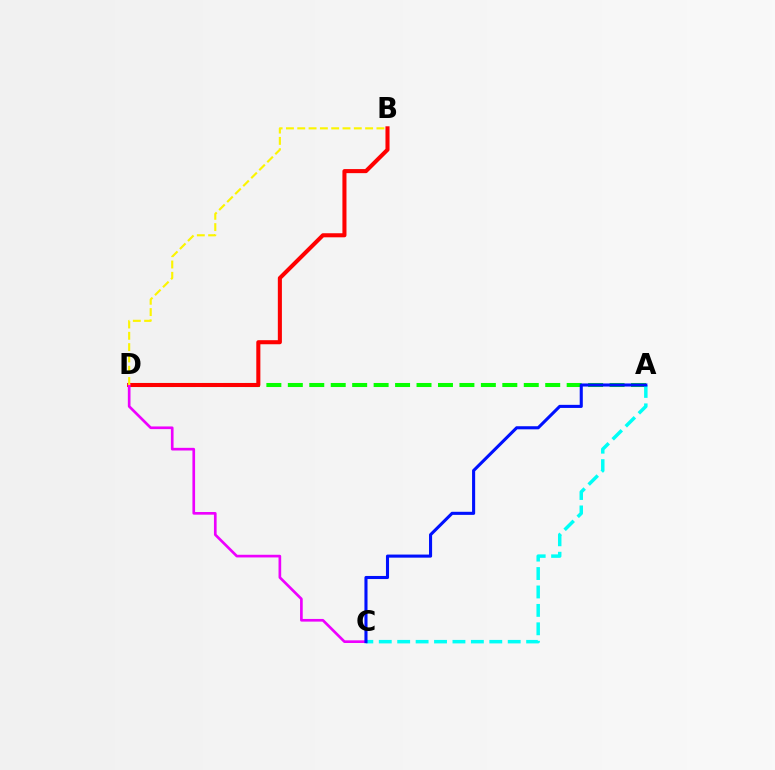{('A', 'D'): [{'color': '#08ff00', 'line_style': 'dashed', 'thickness': 2.91}], ('B', 'D'): [{'color': '#ff0000', 'line_style': 'solid', 'thickness': 2.93}, {'color': '#fcf500', 'line_style': 'dashed', 'thickness': 1.54}], ('C', 'D'): [{'color': '#ee00ff', 'line_style': 'solid', 'thickness': 1.92}], ('A', 'C'): [{'color': '#00fff6', 'line_style': 'dashed', 'thickness': 2.5}, {'color': '#0010ff', 'line_style': 'solid', 'thickness': 2.22}]}